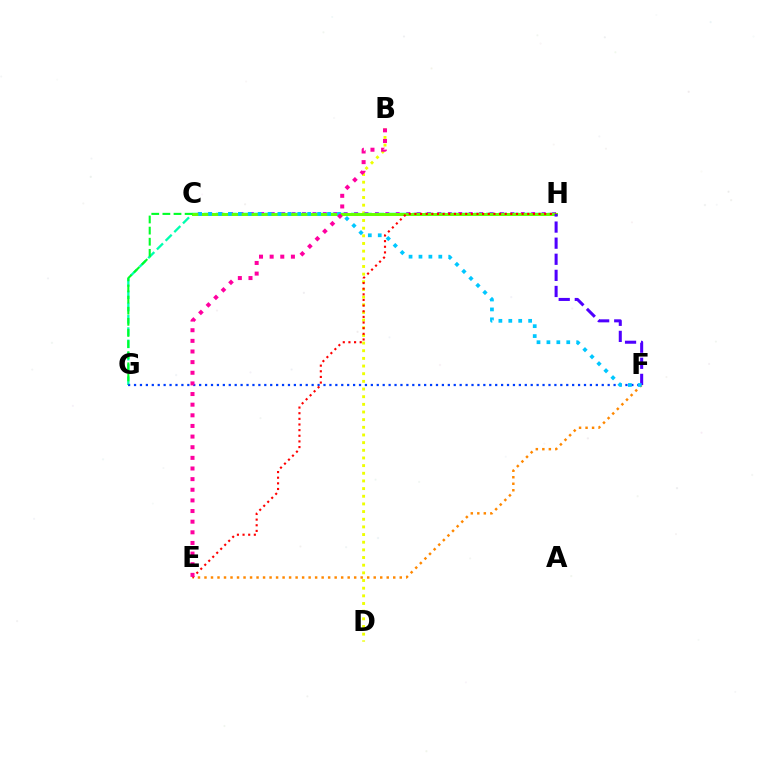{('B', 'D'): [{'color': '#eeff00', 'line_style': 'dotted', 'thickness': 2.08}], ('C', 'H'): [{'color': '#d600ff', 'line_style': 'dotted', 'thickness': 2.83}, {'color': '#66ff00', 'line_style': 'solid', 'thickness': 2.14}], ('G', 'H'): [{'color': '#00ffaf', 'line_style': 'dashed', 'thickness': 1.67}], ('E', 'F'): [{'color': '#ff8800', 'line_style': 'dotted', 'thickness': 1.77}], ('F', 'G'): [{'color': '#003fff', 'line_style': 'dotted', 'thickness': 1.61}], ('E', 'H'): [{'color': '#ff0000', 'line_style': 'dotted', 'thickness': 1.53}], ('F', 'H'): [{'color': '#4f00ff', 'line_style': 'dashed', 'thickness': 2.19}], ('C', 'F'): [{'color': '#00c7ff', 'line_style': 'dotted', 'thickness': 2.69}], ('C', 'G'): [{'color': '#00ff27', 'line_style': 'dashed', 'thickness': 1.51}], ('B', 'E'): [{'color': '#ff00a0', 'line_style': 'dotted', 'thickness': 2.89}]}